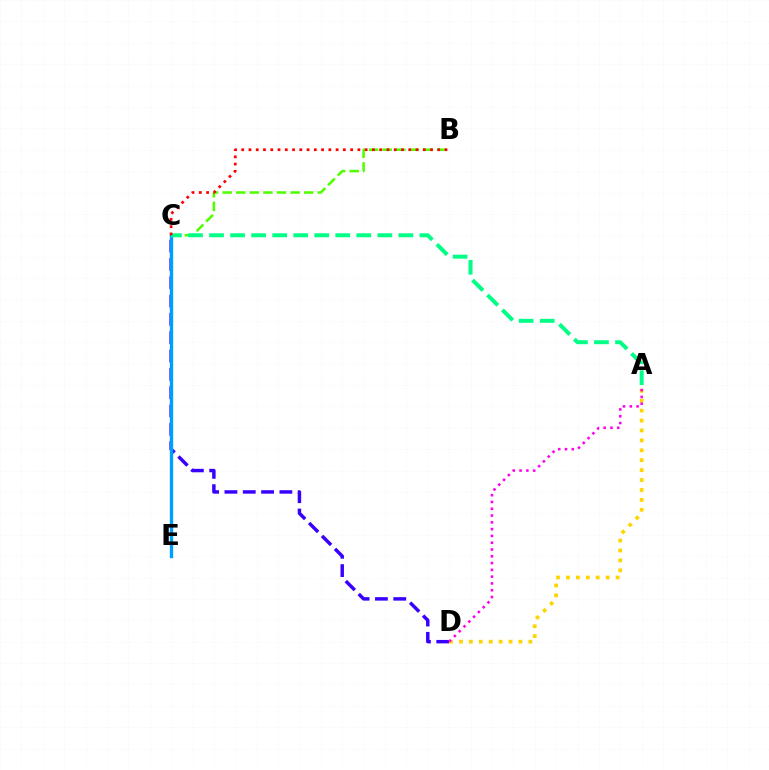{('C', 'D'): [{'color': '#3700ff', 'line_style': 'dashed', 'thickness': 2.49}], ('B', 'C'): [{'color': '#4fff00', 'line_style': 'dashed', 'thickness': 1.85}, {'color': '#ff0000', 'line_style': 'dotted', 'thickness': 1.97}], ('C', 'E'): [{'color': '#009eff', 'line_style': 'solid', 'thickness': 2.42}], ('A', 'C'): [{'color': '#00ff86', 'line_style': 'dashed', 'thickness': 2.86}], ('A', 'D'): [{'color': '#ffd500', 'line_style': 'dotted', 'thickness': 2.69}, {'color': '#ff00ed', 'line_style': 'dotted', 'thickness': 1.84}]}